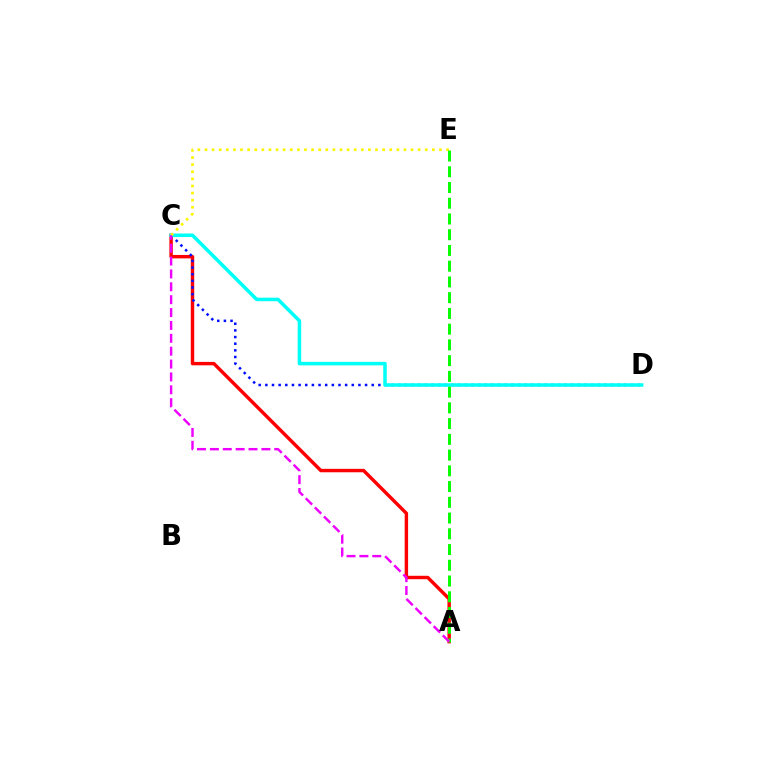{('A', 'C'): [{'color': '#ff0000', 'line_style': 'solid', 'thickness': 2.47}, {'color': '#ee00ff', 'line_style': 'dashed', 'thickness': 1.75}], ('C', 'D'): [{'color': '#0010ff', 'line_style': 'dotted', 'thickness': 1.81}, {'color': '#00fff6', 'line_style': 'solid', 'thickness': 2.54}], ('C', 'E'): [{'color': '#fcf500', 'line_style': 'dotted', 'thickness': 1.93}], ('A', 'E'): [{'color': '#08ff00', 'line_style': 'dashed', 'thickness': 2.14}]}